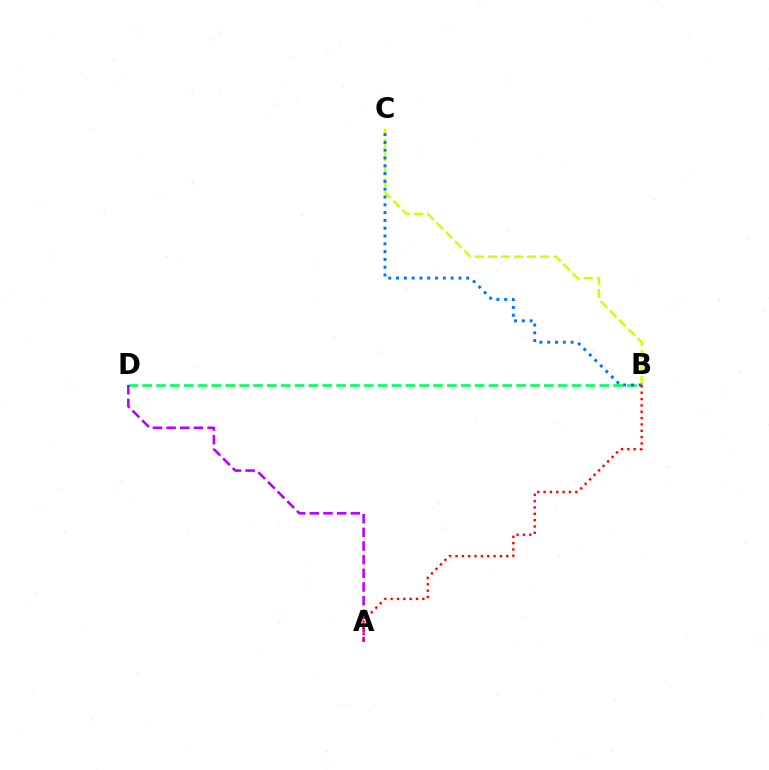{('B', 'D'): [{'color': '#00ff5c', 'line_style': 'dashed', 'thickness': 1.88}], ('B', 'C'): [{'color': '#d1ff00', 'line_style': 'dashed', 'thickness': 1.78}, {'color': '#0074ff', 'line_style': 'dotted', 'thickness': 2.12}], ('A', 'D'): [{'color': '#b900ff', 'line_style': 'dashed', 'thickness': 1.86}], ('A', 'B'): [{'color': '#ff0000', 'line_style': 'dotted', 'thickness': 1.72}]}